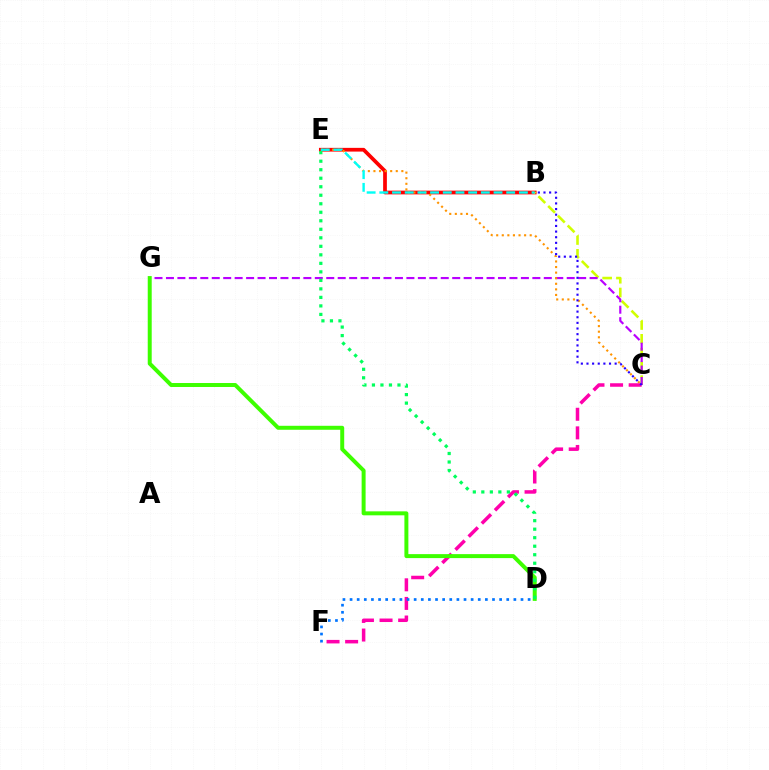{('B', 'E'): [{'color': '#ff0000', 'line_style': 'solid', 'thickness': 2.68}, {'color': '#00fff6', 'line_style': 'dashed', 'thickness': 1.72}], ('B', 'C'): [{'color': '#d1ff00', 'line_style': 'dashed', 'thickness': 1.87}, {'color': '#2500ff', 'line_style': 'dotted', 'thickness': 1.53}], ('C', 'G'): [{'color': '#b900ff', 'line_style': 'dashed', 'thickness': 1.56}], ('C', 'E'): [{'color': '#ff9400', 'line_style': 'dotted', 'thickness': 1.52}], ('C', 'F'): [{'color': '#ff00ac', 'line_style': 'dashed', 'thickness': 2.53}], ('D', 'F'): [{'color': '#0074ff', 'line_style': 'dotted', 'thickness': 1.93}], ('D', 'G'): [{'color': '#3dff00', 'line_style': 'solid', 'thickness': 2.86}], ('D', 'E'): [{'color': '#00ff5c', 'line_style': 'dotted', 'thickness': 2.31}]}